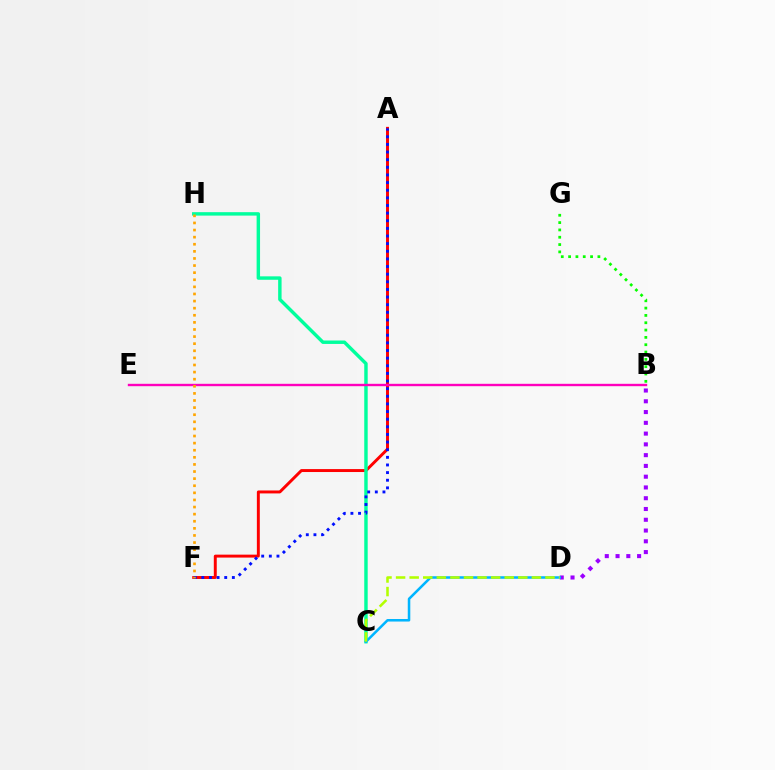{('A', 'F'): [{'color': '#ff0000', 'line_style': 'solid', 'thickness': 2.12}, {'color': '#0010ff', 'line_style': 'dotted', 'thickness': 2.07}], ('C', 'H'): [{'color': '#00ff9d', 'line_style': 'solid', 'thickness': 2.47}], ('B', 'G'): [{'color': '#08ff00', 'line_style': 'dotted', 'thickness': 1.99}], ('B', 'D'): [{'color': '#9b00ff', 'line_style': 'dotted', 'thickness': 2.93}], ('C', 'D'): [{'color': '#00b5ff', 'line_style': 'solid', 'thickness': 1.83}, {'color': '#b3ff00', 'line_style': 'dashed', 'thickness': 1.84}], ('B', 'E'): [{'color': '#ff00bd', 'line_style': 'solid', 'thickness': 1.71}], ('F', 'H'): [{'color': '#ffa500', 'line_style': 'dotted', 'thickness': 1.93}]}